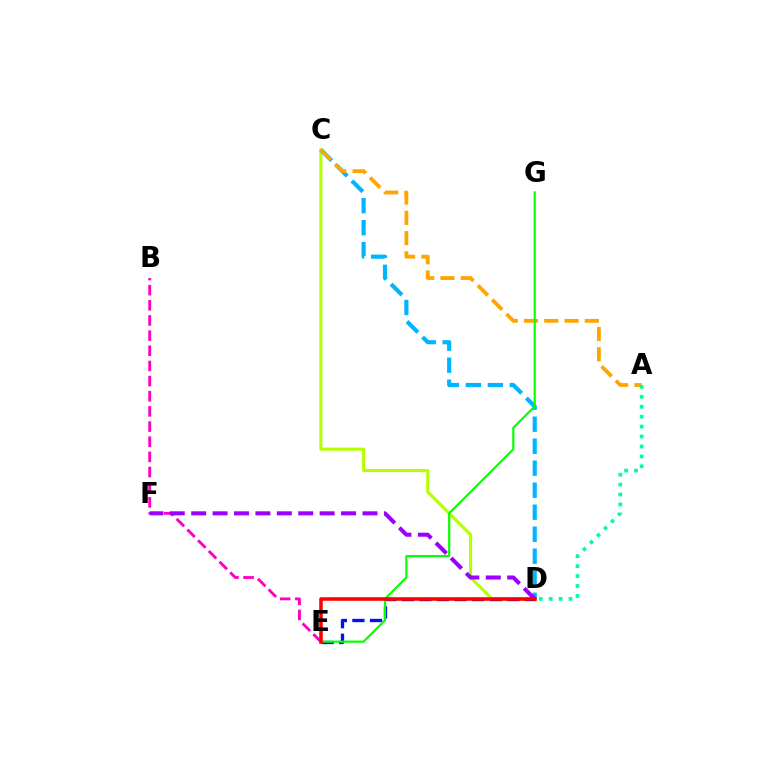{('B', 'E'): [{'color': '#ff00bd', 'line_style': 'dashed', 'thickness': 2.06}], ('C', 'D'): [{'color': '#b3ff00', 'line_style': 'solid', 'thickness': 2.22}, {'color': '#00b5ff', 'line_style': 'dashed', 'thickness': 2.99}], ('D', 'E'): [{'color': '#0010ff', 'line_style': 'dashed', 'thickness': 2.39}, {'color': '#ff0000', 'line_style': 'solid', 'thickness': 2.56}], ('A', 'C'): [{'color': '#ffa500', 'line_style': 'dashed', 'thickness': 2.75}], ('D', 'F'): [{'color': '#9b00ff', 'line_style': 'dashed', 'thickness': 2.91}], ('E', 'G'): [{'color': '#08ff00', 'line_style': 'solid', 'thickness': 1.58}], ('A', 'D'): [{'color': '#00ff9d', 'line_style': 'dotted', 'thickness': 2.7}]}